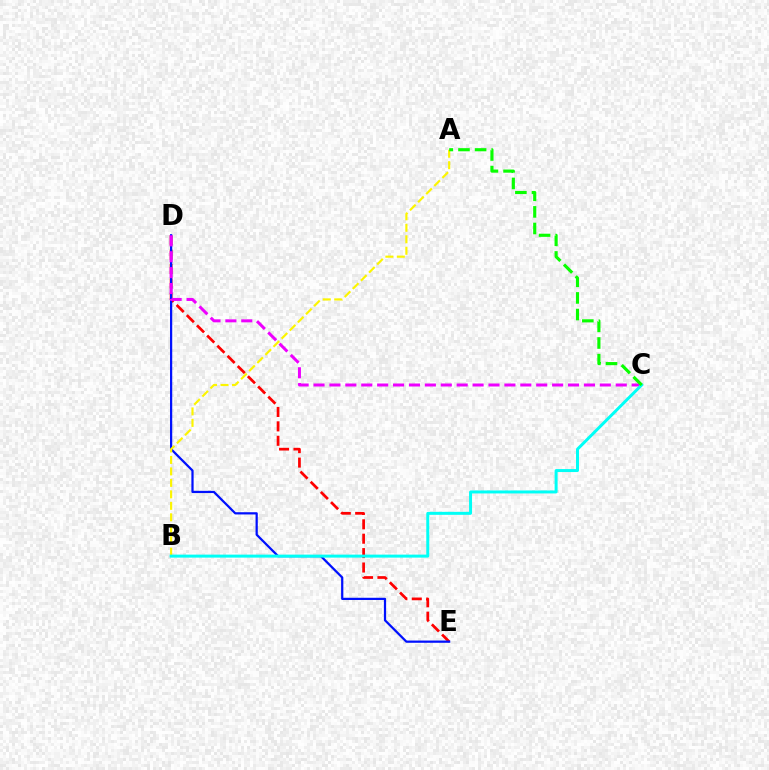{('D', 'E'): [{'color': '#ff0000', 'line_style': 'dashed', 'thickness': 1.96}, {'color': '#0010ff', 'line_style': 'solid', 'thickness': 1.61}], ('C', 'D'): [{'color': '#ee00ff', 'line_style': 'dashed', 'thickness': 2.16}], ('A', 'B'): [{'color': '#fcf500', 'line_style': 'dashed', 'thickness': 1.56}], ('B', 'C'): [{'color': '#00fff6', 'line_style': 'solid', 'thickness': 2.15}], ('A', 'C'): [{'color': '#08ff00', 'line_style': 'dashed', 'thickness': 2.26}]}